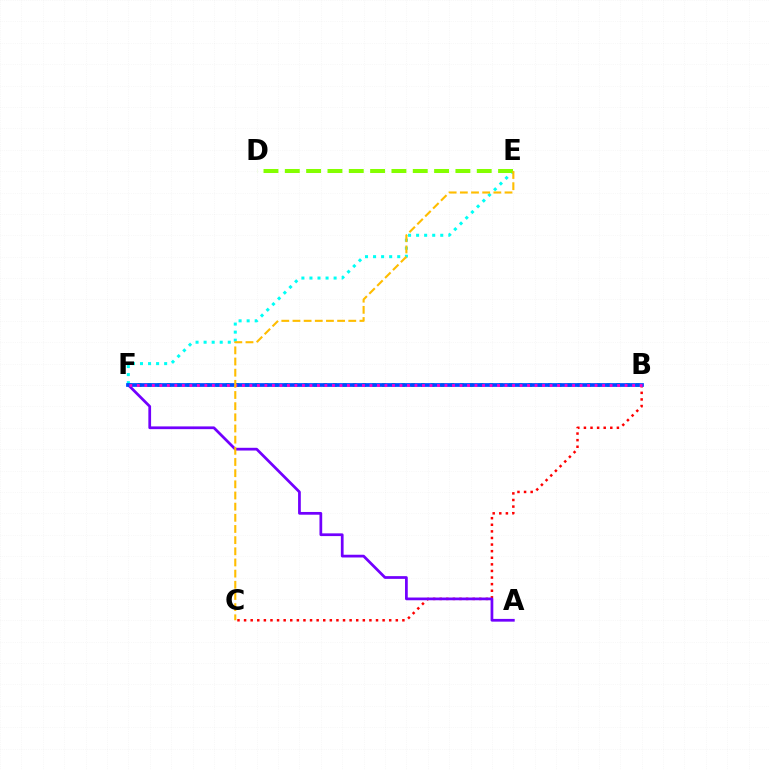{('B', 'C'): [{'color': '#ff0000', 'line_style': 'dotted', 'thickness': 1.79}], ('B', 'F'): [{'color': '#00ff39', 'line_style': 'dotted', 'thickness': 2.65}, {'color': '#004bff', 'line_style': 'solid', 'thickness': 2.69}, {'color': '#ff00cf', 'line_style': 'dotted', 'thickness': 2.04}], ('E', 'F'): [{'color': '#00fff6', 'line_style': 'dotted', 'thickness': 2.19}], ('A', 'F'): [{'color': '#7200ff', 'line_style': 'solid', 'thickness': 1.97}], ('D', 'E'): [{'color': '#84ff00', 'line_style': 'dashed', 'thickness': 2.9}], ('C', 'E'): [{'color': '#ffbd00', 'line_style': 'dashed', 'thickness': 1.52}]}